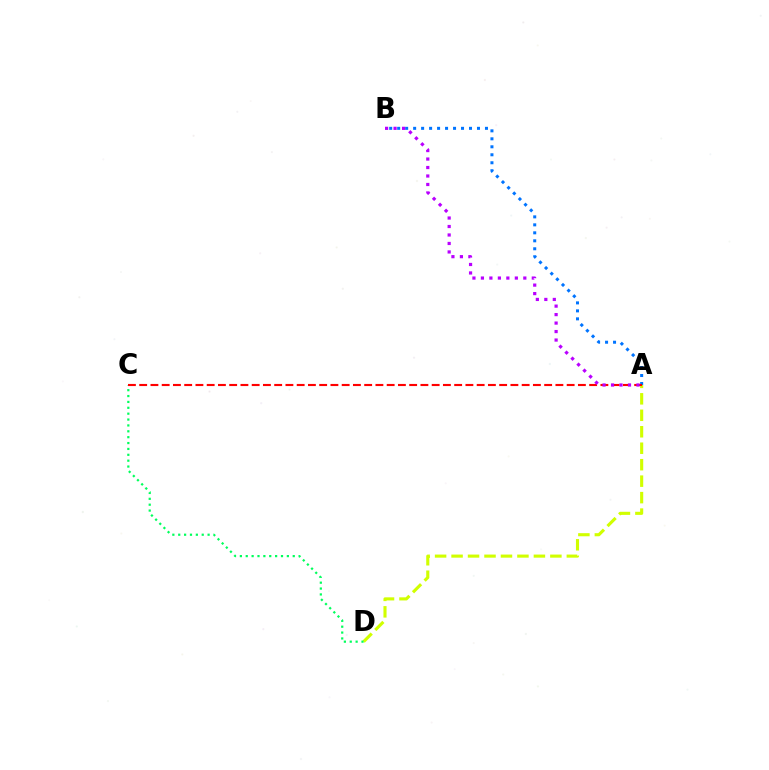{('A', 'B'): [{'color': '#0074ff', 'line_style': 'dotted', 'thickness': 2.17}, {'color': '#b900ff', 'line_style': 'dotted', 'thickness': 2.3}], ('A', 'D'): [{'color': '#d1ff00', 'line_style': 'dashed', 'thickness': 2.24}], ('C', 'D'): [{'color': '#00ff5c', 'line_style': 'dotted', 'thickness': 1.6}], ('A', 'C'): [{'color': '#ff0000', 'line_style': 'dashed', 'thickness': 1.53}]}